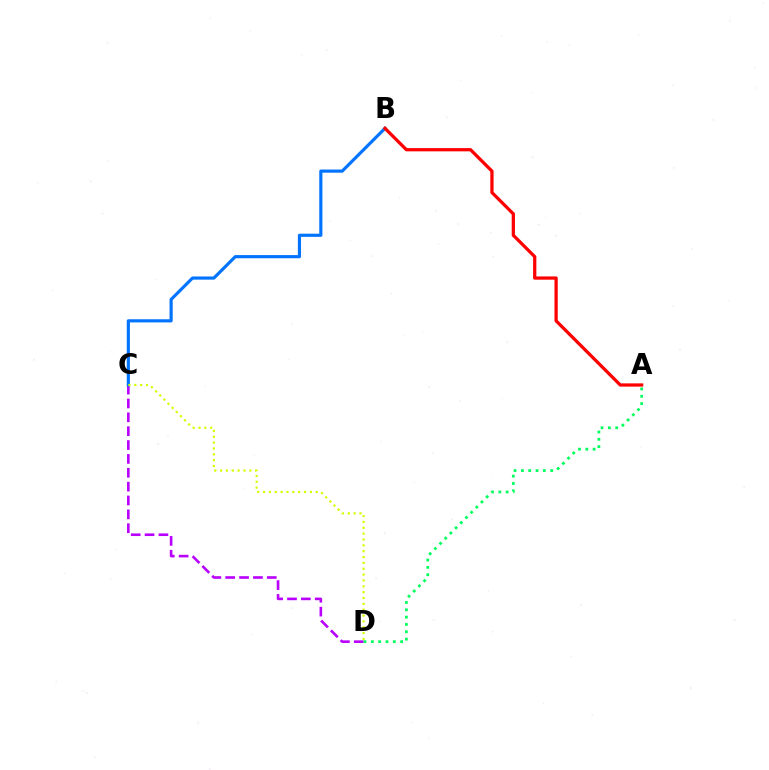{('C', 'D'): [{'color': '#b900ff', 'line_style': 'dashed', 'thickness': 1.88}, {'color': '#d1ff00', 'line_style': 'dotted', 'thickness': 1.59}], ('A', 'D'): [{'color': '#00ff5c', 'line_style': 'dotted', 'thickness': 1.99}], ('B', 'C'): [{'color': '#0074ff', 'line_style': 'solid', 'thickness': 2.27}], ('A', 'B'): [{'color': '#ff0000', 'line_style': 'solid', 'thickness': 2.34}]}